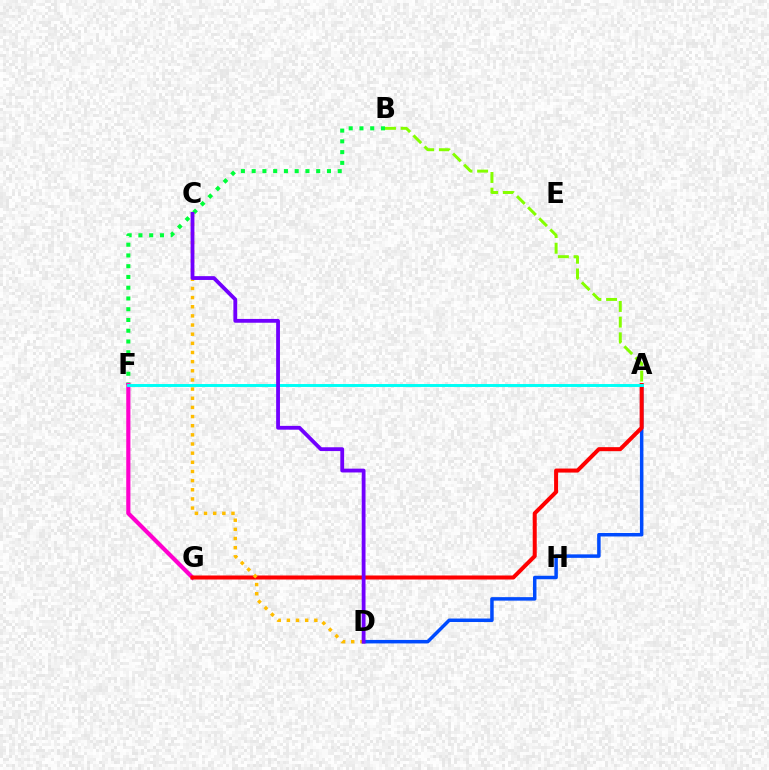{('A', 'D'): [{'color': '#004bff', 'line_style': 'solid', 'thickness': 2.51}], ('B', 'F'): [{'color': '#00ff39', 'line_style': 'dotted', 'thickness': 2.92}], ('F', 'G'): [{'color': '#ff00cf', 'line_style': 'solid', 'thickness': 2.98}], ('A', 'G'): [{'color': '#ff0000', 'line_style': 'solid', 'thickness': 2.9}], ('C', 'D'): [{'color': '#ffbd00', 'line_style': 'dotted', 'thickness': 2.49}, {'color': '#7200ff', 'line_style': 'solid', 'thickness': 2.74}], ('A', 'F'): [{'color': '#00fff6', 'line_style': 'solid', 'thickness': 2.12}], ('A', 'B'): [{'color': '#84ff00', 'line_style': 'dashed', 'thickness': 2.13}]}